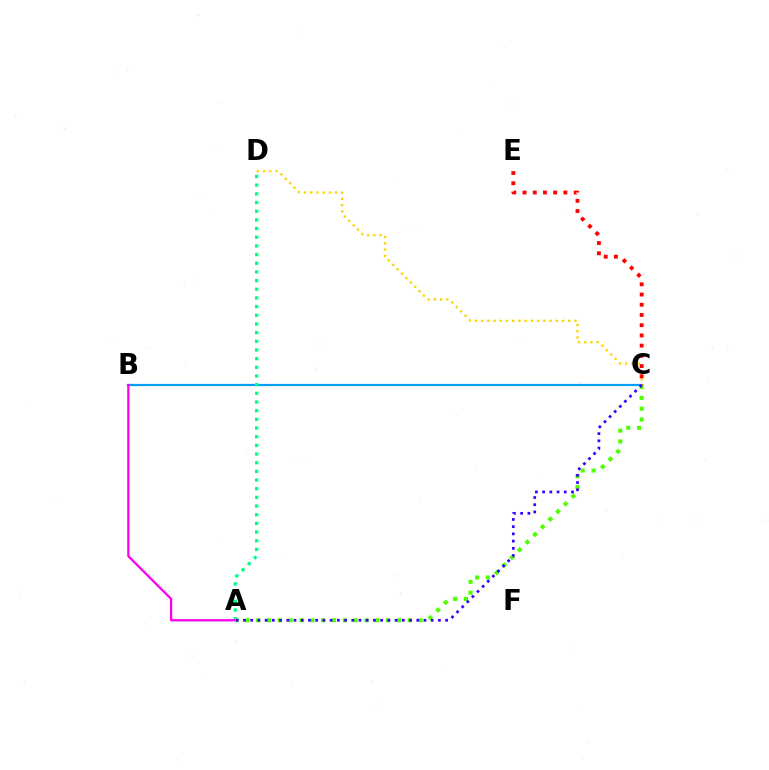{('B', 'C'): [{'color': '#009eff', 'line_style': 'solid', 'thickness': 1.59}], ('A', 'D'): [{'color': '#00ff86', 'line_style': 'dotted', 'thickness': 2.36}], ('A', 'B'): [{'color': '#ff00ed', 'line_style': 'solid', 'thickness': 1.62}], ('A', 'C'): [{'color': '#4fff00', 'line_style': 'dotted', 'thickness': 2.94}, {'color': '#3700ff', 'line_style': 'dotted', 'thickness': 1.96}], ('C', 'D'): [{'color': '#ffd500', 'line_style': 'dotted', 'thickness': 1.69}], ('C', 'E'): [{'color': '#ff0000', 'line_style': 'dotted', 'thickness': 2.78}]}